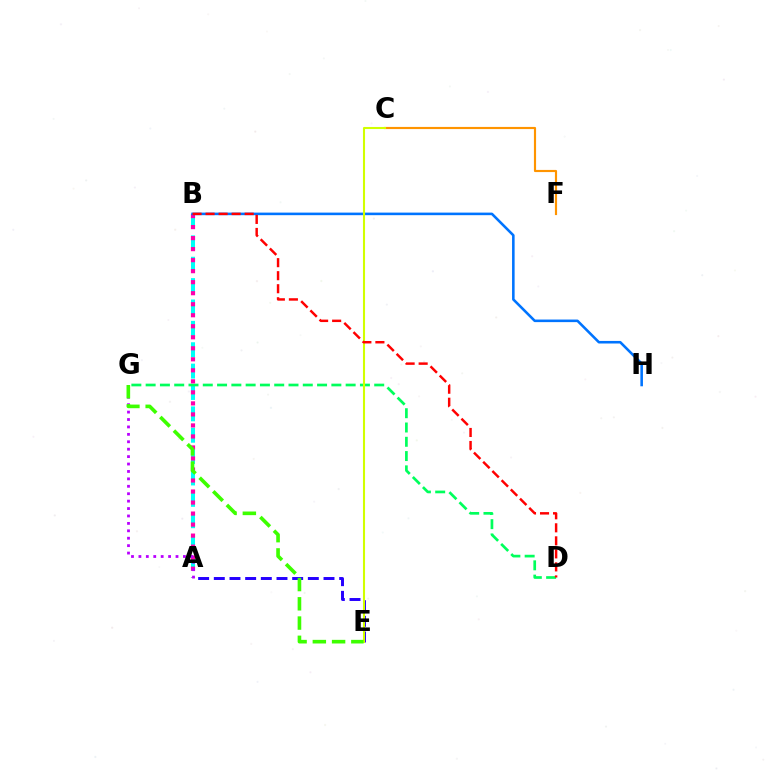{('A', 'E'): [{'color': '#2500ff', 'line_style': 'dashed', 'thickness': 2.13}], ('A', 'B'): [{'color': '#00fff6', 'line_style': 'dashed', 'thickness': 2.9}, {'color': '#ff00ac', 'line_style': 'dotted', 'thickness': 2.99}], ('D', 'G'): [{'color': '#00ff5c', 'line_style': 'dashed', 'thickness': 1.94}], ('C', 'F'): [{'color': '#ff9400', 'line_style': 'solid', 'thickness': 1.55}], ('B', 'H'): [{'color': '#0074ff', 'line_style': 'solid', 'thickness': 1.85}], ('A', 'G'): [{'color': '#b900ff', 'line_style': 'dotted', 'thickness': 2.02}], ('C', 'E'): [{'color': '#d1ff00', 'line_style': 'solid', 'thickness': 1.5}], ('E', 'G'): [{'color': '#3dff00', 'line_style': 'dashed', 'thickness': 2.62}], ('B', 'D'): [{'color': '#ff0000', 'line_style': 'dashed', 'thickness': 1.77}]}